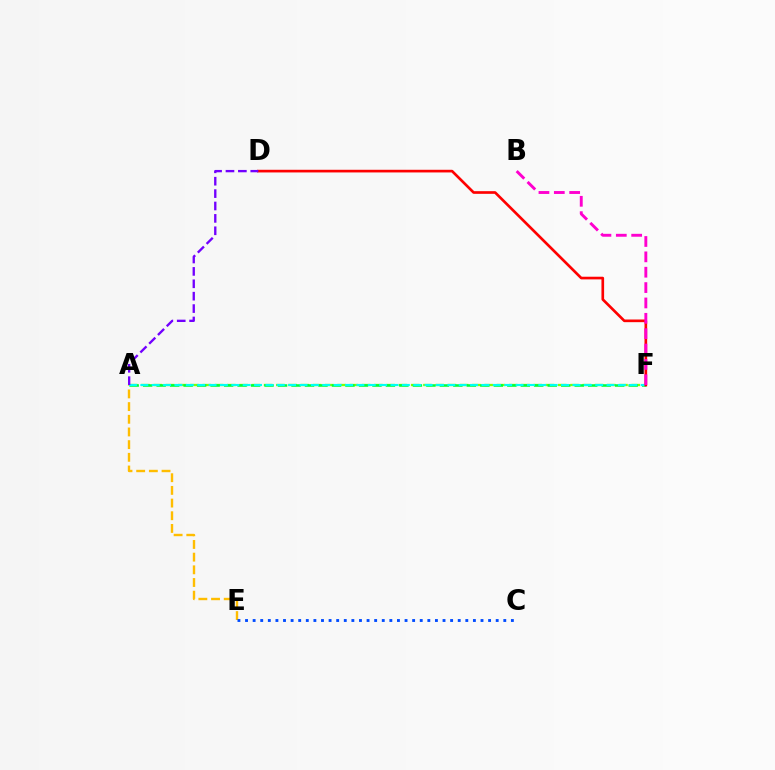{('A', 'E'): [{'color': '#ffbd00', 'line_style': 'dashed', 'thickness': 1.72}], ('A', 'F'): [{'color': '#84ff00', 'line_style': 'dashed', 'thickness': 1.66}, {'color': '#00ff39', 'line_style': 'dashed', 'thickness': 1.83}, {'color': '#00fff6', 'line_style': 'dashed', 'thickness': 1.54}], ('C', 'E'): [{'color': '#004bff', 'line_style': 'dotted', 'thickness': 2.06}], ('D', 'F'): [{'color': '#ff0000', 'line_style': 'solid', 'thickness': 1.91}], ('B', 'F'): [{'color': '#ff00cf', 'line_style': 'dashed', 'thickness': 2.09}], ('A', 'D'): [{'color': '#7200ff', 'line_style': 'dashed', 'thickness': 1.68}]}